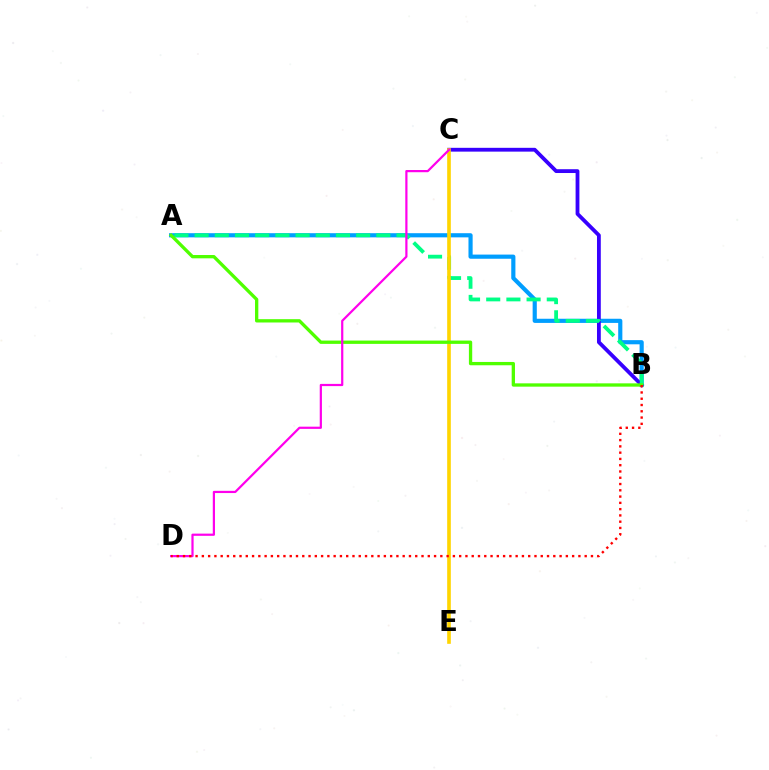{('A', 'B'): [{'color': '#009eff', 'line_style': 'solid', 'thickness': 2.99}, {'color': '#00ff86', 'line_style': 'dashed', 'thickness': 2.74}, {'color': '#4fff00', 'line_style': 'solid', 'thickness': 2.39}], ('B', 'C'): [{'color': '#3700ff', 'line_style': 'solid', 'thickness': 2.74}], ('C', 'E'): [{'color': '#ffd500', 'line_style': 'solid', 'thickness': 2.62}], ('C', 'D'): [{'color': '#ff00ed', 'line_style': 'solid', 'thickness': 1.59}], ('B', 'D'): [{'color': '#ff0000', 'line_style': 'dotted', 'thickness': 1.71}]}